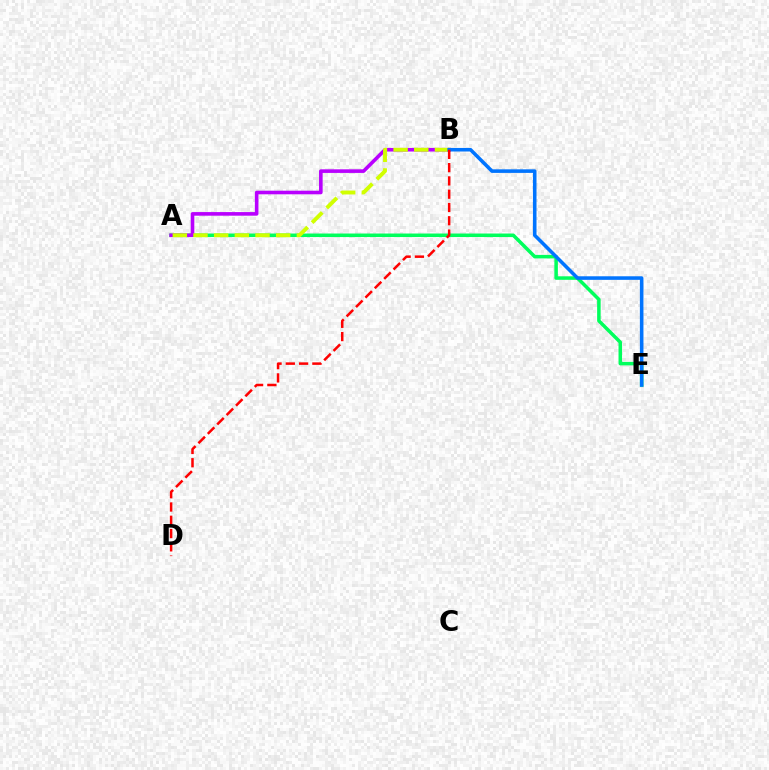{('A', 'E'): [{'color': '#00ff5c', 'line_style': 'solid', 'thickness': 2.53}], ('A', 'B'): [{'color': '#b900ff', 'line_style': 'solid', 'thickness': 2.59}, {'color': '#d1ff00', 'line_style': 'dashed', 'thickness': 2.81}], ('B', 'E'): [{'color': '#0074ff', 'line_style': 'solid', 'thickness': 2.57}], ('B', 'D'): [{'color': '#ff0000', 'line_style': 'dashed', 'thickness': 1.8}]}